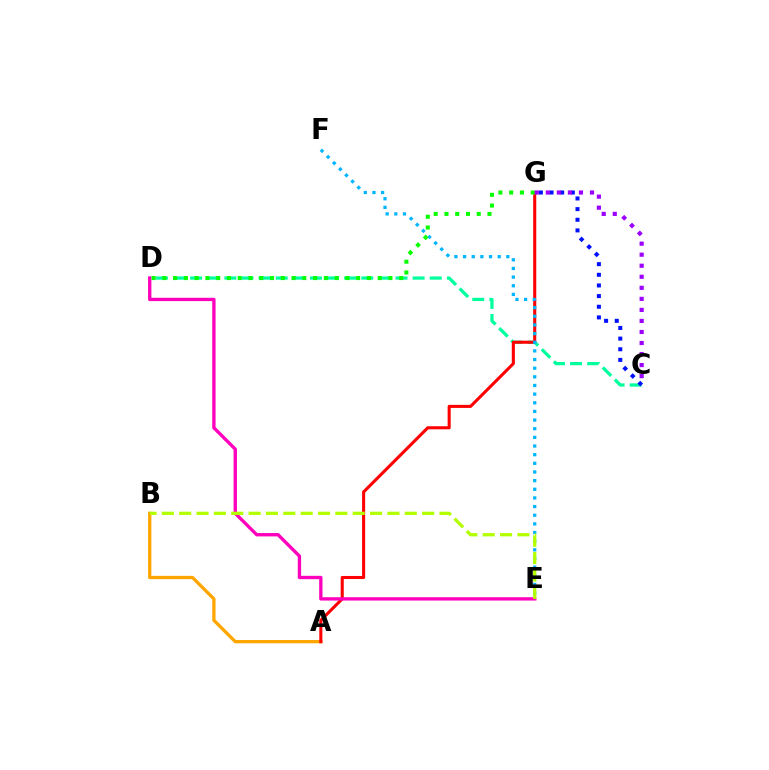{('C', 'D'): [{'color': '#00ff9d', 'line_style': 'dashed', 'thickness': 2.33}], ('A', 'B'): [{'color': '#ffa500', 'line_style': 'solid', 'thickness': 2.37}], ('A', 'G'): [{'color': '#ff0000', 'line_style': 'solid', 'thickness': 2.21}], ('D', 'E'): [{'color': '#ff00bd', 'line_style': 'solid', 'thickness': 2.4}], ('E', 'F'): [{'color': '#00b5ff', 'line_style': 'dotted', 'thickness': 2.35}], ('C', 'G'): [{'color': '#0010ff', 'line_style': 'dotted', 'thickness': 2.89}, {'color': '#9b00ff', 'line_style': 'dotted', 'thickness': 3.0}], ('D', 'G'): [{'color': '#08ff00', 'line_style': 'dotted', 'thickness': 2.92}], ('B', 'E'): [{'color': '#b3ff00', 'line_style': 'dashed', 'thickness': 2.36}]}